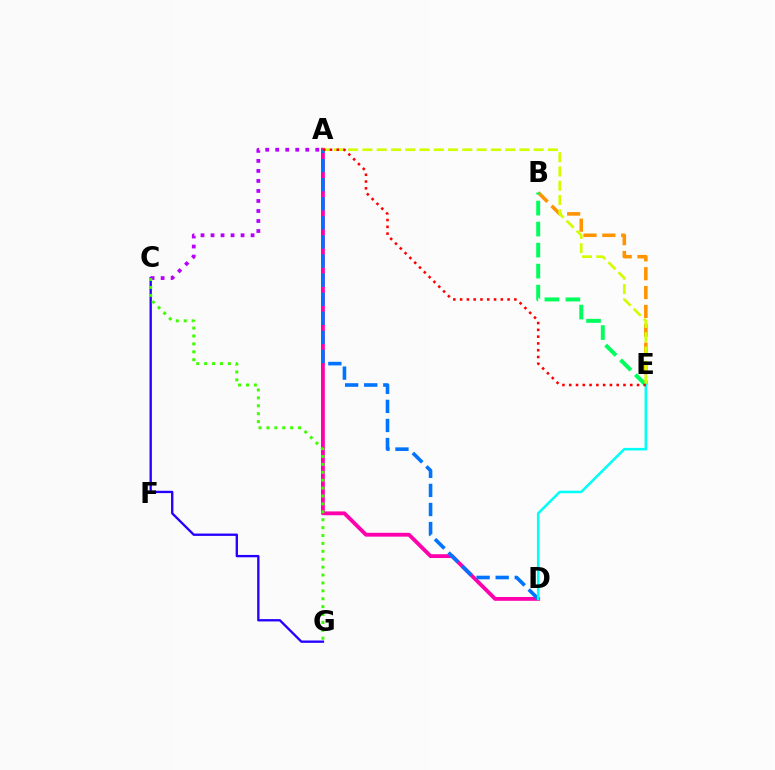{('A', 'D'): [{'color': '#ff00ac', 'line_style': 'solid', 'thickness': 2.76}, {'color': '#0074ff', 'line_style': 'dashed', 'thickness': 2.59}], ('B', 'E'): [{'color': '#ff9400', 'line_style': 'dashed', 'thickness': 2.56}, {'color': '#00ff5c', 'line_style': 'dashed', 'thickness': 2.85}], ('C', 'G'): [{'color': '#2500ff', 'line_style': 'solid', 'thickness': 1.69}, {'color': '#3dff00', 'line_style': 'dotted', 'thickness': 2.15}], ('A', 'E'): [{'color': '#d1ff00', 'line_style': 'dashed', 'thickness': 1.94}, {'color': '#ff0000', 'line_style': 'dotted', 'thickness': 1.84}], ('A', 'C'): [{'color': '#b900ff', 'line_style': 'dotted', 'thickness': 2.72}], ('D', 'E'): [{'color': '#00fff6', 'line_style': 'solid', 'thickness': 1.83}]}